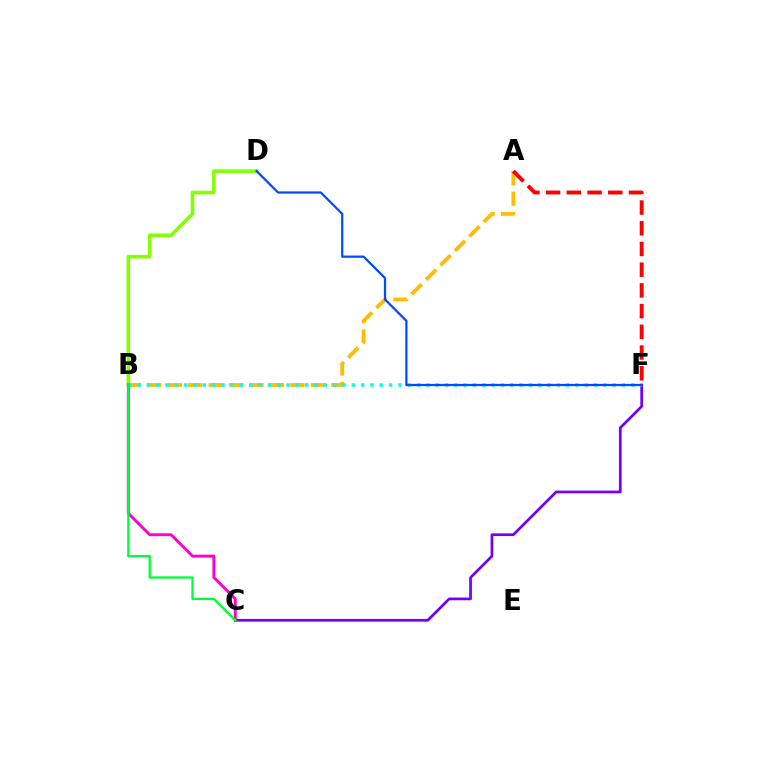{('B', 'D'): [{'color': '#84ff00', 'line_style': 'solid', 'thickness': 2.6}], ('A', 'B'): [{'color': '#ffbd00', 'line_style': 'dashed', 'thickness': 2.78}], ('A', 'F'): [{'color': '#ff0000', 'line_style': 'dashed', 'thickness': 2.81}], ('C', 'F'): [{'color': '#7200ff', 'line_style': 'solid', 'thickness': 1.96}], ('B', 'F'): [{'color': '#00fff6', 'line_style': 'dotted', 'thickness': 2.53}], ('B', 'C'): [{'color': '#ff00cf', 'line_style': 'solid', 'thickness': 2.1}, {'color': '#00ff39', 'line_style': 'solid', 'thickness': 1.66}], ('D', 'F'): [{'color': '#004bff', 'line_style': 'solid', 'thickness': 1.6}]}